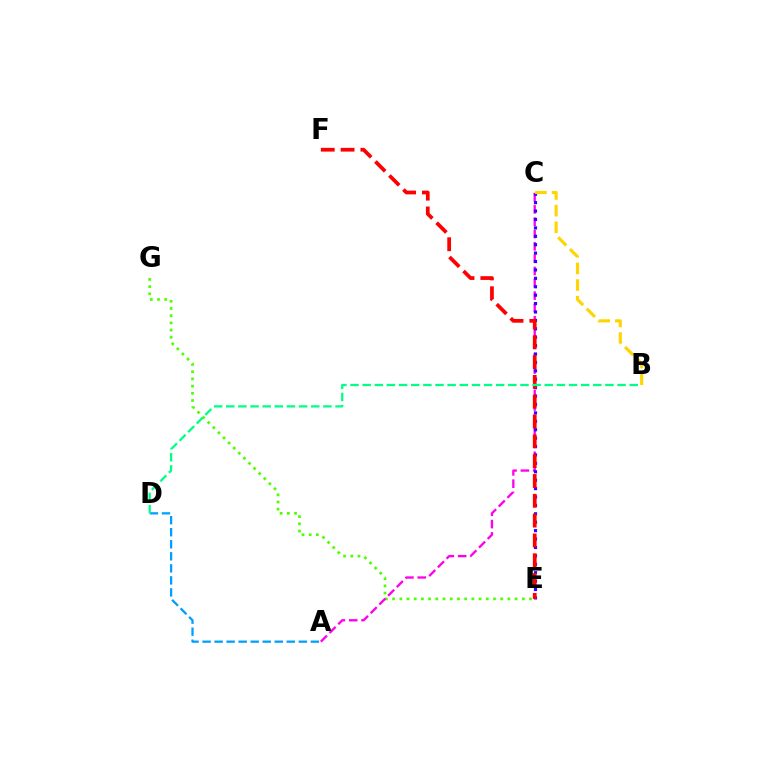{('E', 'G'): [{'color': '#4fff00', 'line_style': 'dotted', 'thickness': 1.96}], ('A', 'C'): [{'color': '#ff00ed', 'line_style': 'dashed', 'thickness': 1.67}], ('A', 'D'): [{'color': '#009eff', 'line_style': 'dashed', 'thickness': 1.63}], ('C', 'E'): [{'color': '#3700ff', 'line_style': 'dotted', 'thickness': 2.28}], ('E', 'F'): [{'color': '#ff0000', 'line_style': 'dashed', 'thickness': 2.69}], ('B', 'C'): [{'color': '#ffd500', 'line_style': 'dashed', 'thickness': 2.26}], ('B', 'D'): [{'color': '#00ff86', 'line_style': 'dashed', 'thickness': 1.65}]}